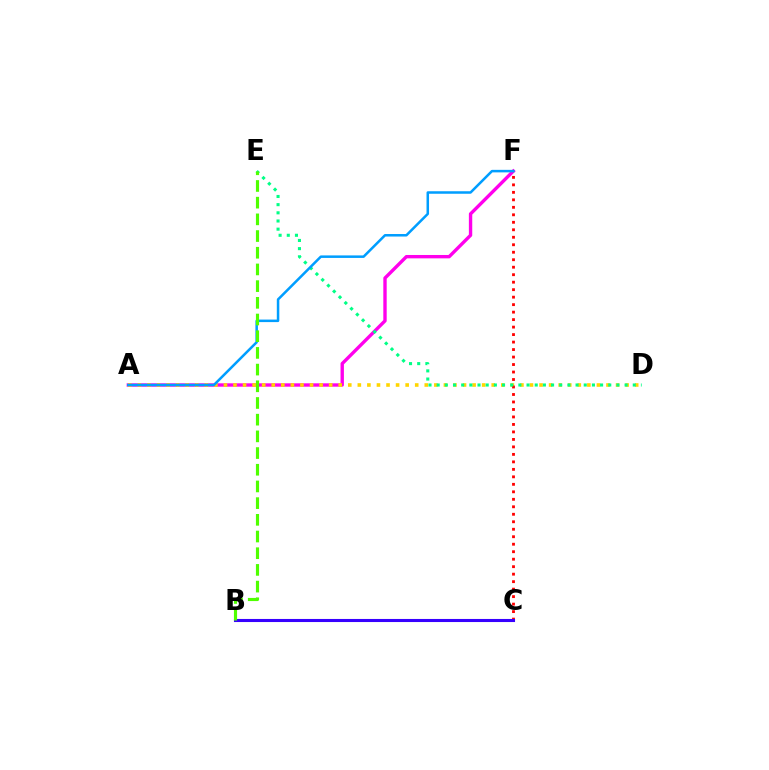{('A', 'F'): [{'color': '#ff00ed', 'line_style': 'solid', 'thickness': 2.43}, {'color': '#009eff', 'line_style': 'solid', 'thickness': 1.81}], ('A', 'D'): [{'color': '#ffd500', 'line_style': 'dotted', 'thickness': 2.6}], ('C', 'F'): [{'color': '#ff0000', 'line_style': 'dotted', 'thickness': 2.03}], ('D', 'E'): [{'color': '#00ff86', 'line_style': 'dotted', 'thickness': 2.22}], ('B', 'C'): [{'color': '#3700ff', 'line_style': 'solid', 'thickness': 2.22}], ('B', 'E'): [{'color': '#4fff00', 'line_style': 'dashed', 'thickness': 2.27}]}